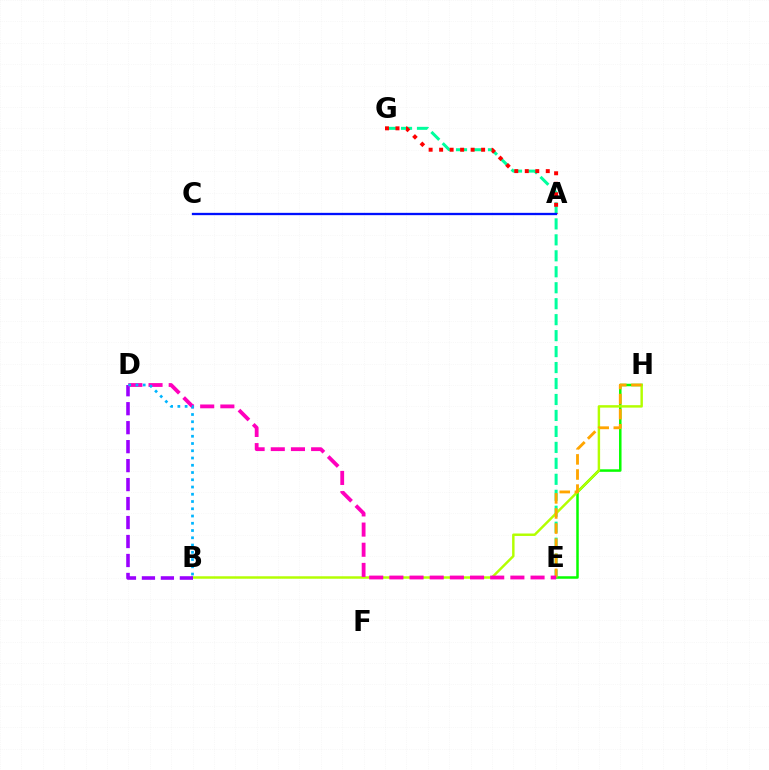{('E', 'H'): [{'color': '#08ff00', 'line_style': 'solid', 'thickness': 1.8}, {'color': '#ffa500', 'line_style': 'dashed', 'thickness': 2.05}], ('E', 'G'): [{'color': '#00ff9d', 'line_style': 'dashed', 'thickness': 2.17}], ('B', 'H'): [{'color': '#b3ff00', 'line_style': 'solid', 'thickness': 1.76}], ('B', 'D'): [{'color': '#9b00ff', 'line_style': 'dashed', 'thickness': 2.58}, {'color': '#00b5ff', 'line_style': 'dotted', 'thickness': 1.97}], ('A', 'G'): [{'color': '#ff0000', 'line_style': 'dotted', 'thickness': 2.85}], ('A', 'C'): [{'color': '#0010ff', 'line_style': 'solid', 'thickness': 1.67}], ('D', 'E'): [{'color': '#ff00bd', 'line_style': 'dashed', 'thickness': 2.74}]}